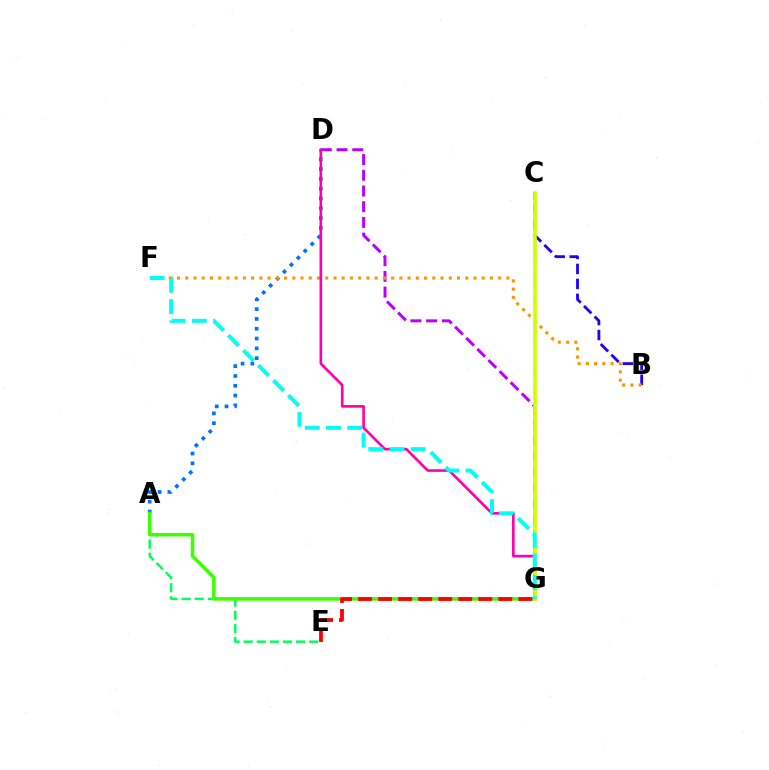{('A', 'E'): [{'color': '#00ff5c', 'line_style': 'dashed', 'thickness': 1.78}], ('D', 'G'): [{'color': '#b900ff', 'line_style': 'dashed', 'thickness': 2.13}, {'color': '#ff00ac', 'line_style': 'solid', 'thickness': 1.9}], ('B', 'C'): [{'color': '#2500ff', 'line_style': 'dashed', 'thickness': 2.04}], ('A', 'D'): [{'color': '#0074ff', 'line_style': 'dotted', 'thickness': 2.66}], ('A', 'G'): [{'color': '#3dff00', 'line_style': 'solid', 'thickness': 2.53}], ('B', 'F'): [{'color': '#ff9400', 'line_style': 'dotted', 'thickness': 2.24}], ('C', 'G'): [{'color': '#d1ff00', 'line_style': 'solid', 'thickness': 2.61}], ('E', 'G'): [{'color': '#ff0000', 'line_style': 'dashed', 'thickness': 2.72}], ('F', 'G'): [{'color': '#00fff6', 'line_style': 'dashed', 'thickness': 2.88}]}